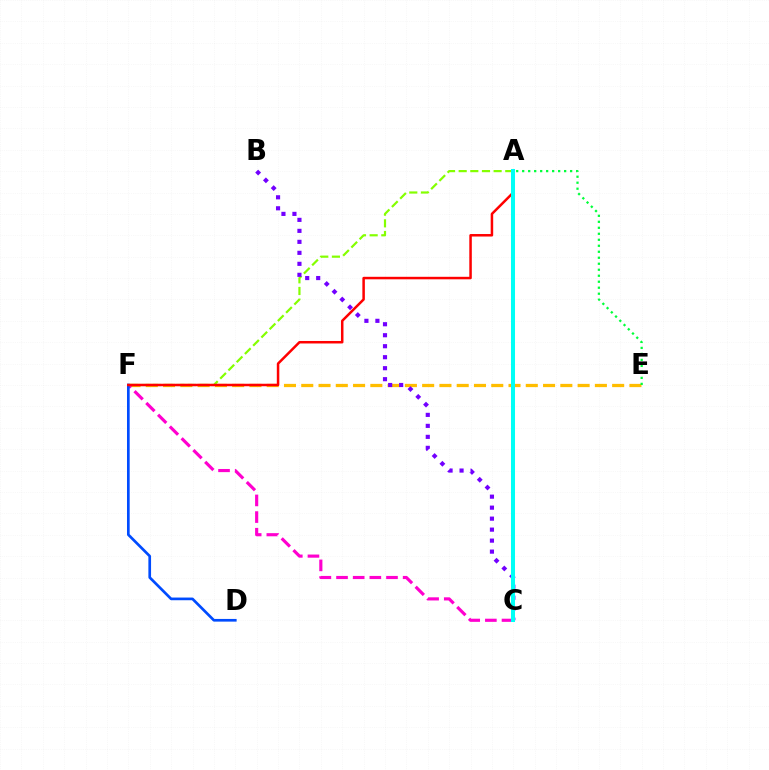{('E', 'F'): [{'color': '#ffbd00', 'line_style': 'dashed', 'thickness': 2.35}], ('C', 'F'): [{'color': '#ff00cf', 'line_style': 'dashed', 'thickness': 2.26}], ('D', 'F'): [{'color': '#004bff', 'line_style': 'solid', 'thickness': 1.93}], ('A', 'F'): [{'color': '#84ff00', 'line_style': 'dashed', 'thickness': 1.58}, {'color': '#ff0000', 'line_style': 'solid', 'thickness': 1.8}], ('B', 'C'): [{'color': '#7200ff', 'line_style': 'dotted', 'thickness': 2.99}], ('A', 'E'): [{'color': '#00ff39', 'line_style': 'dotted', 'thickness': 1.63}], ('A', 'C'): [{'color': '#00fff6', 'line_style': 'solid', 'thickness': 2.9}]}